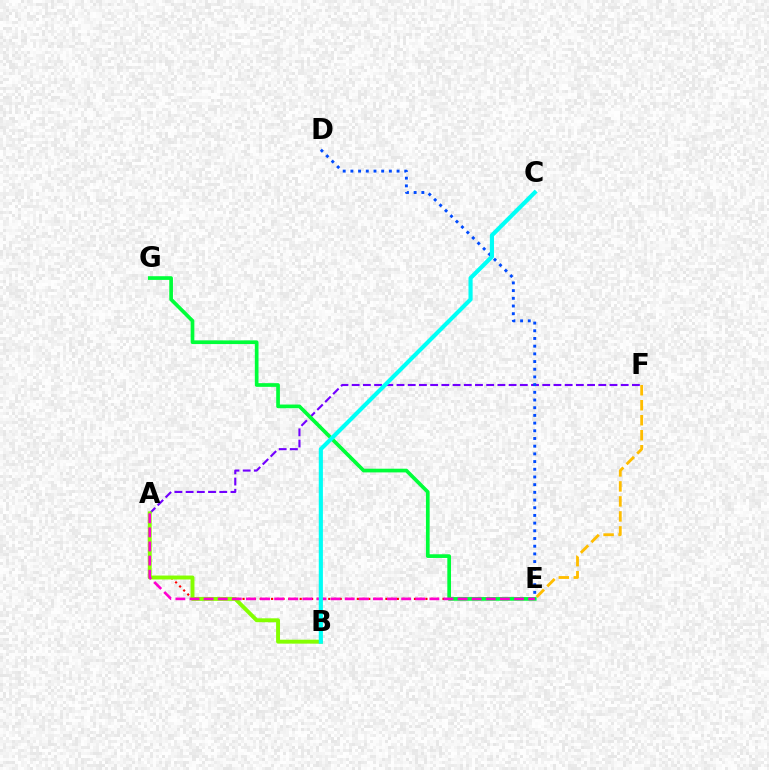{('A', 'F'): [{'color': '#7200ff', 'line_style': 'dashed', 'thickness': 1.52}], ('A', 'E'): [{'color': '#ff0000', 'line_style': 'dotted', 'thickness': 1.55}, {'color': '#ff00cf', 'line_style': 'dashed', 'thickness': 1.92}], ('E', 'F'): [{'color': '#ffbd00', 'line_style': 'dashed', 'thickness': 2.04}], ('E', 'G'): [{'color': '#00ff39', 'line_style': 'solid', 'thickness': 2.66}], ('D', 'E'): [{'color': '#004bff', 'line_style': 'dotted', 'thickness': 2.09}], ('A', 'B'): [{'color': '#84ff00', 'line_style': 'solid', 'thickness': 2.82}], ('B', 'C'): [{'color': '#00fff6', 'line_style': 'solid', 'thickness': 2.98}]}